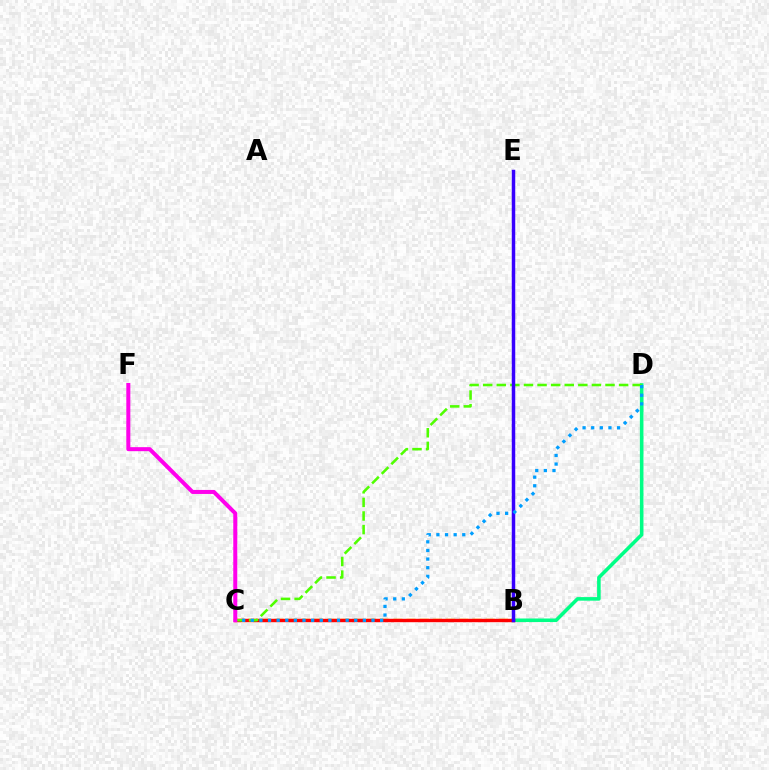{('B', 'C'): [{'color': '#ffd500', 'line_style': 'dashed', 'thickness': 1.79}, {'color': '#ff0000', 'line_style': 'solid', 'thickness': 2.46}], ('B', 'D'): [{'color': '#00ff86', 'line_style': 'solid', 'thickness': 2.57}], ('C', 'D'): [{'color': '#4fff00', 'line_style': 'dashed', 'thickness': 1.85}, {'color': '#009eff', 'line_style': 'dotted', 'thickness': 2.34}], ('B', 'E'): [{'color': '#3700ff', 'line_style': 'solid', 'thickness': 2.5}], ('C', 'F'): [{'color': '#ff00ed', 'line_style': 'solid', 'thickness': 2.89}]}